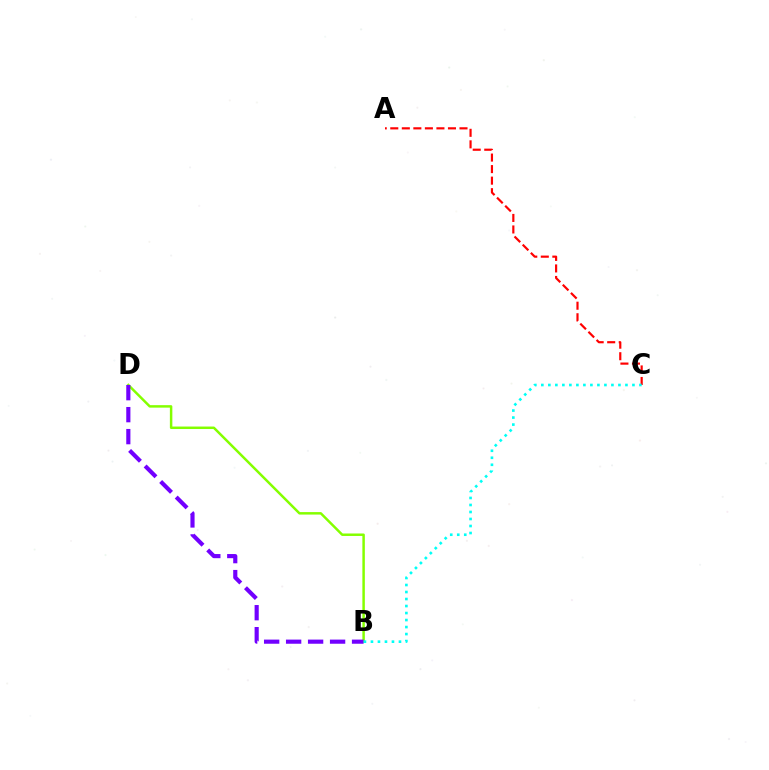{('A', 'C'): [{'color': '#ff0000', 'line_style': 'dashed', 'thickness': 1.57}], ('B', 'D'): [{'color': '#84ff00', 'line_style': 'solid', 'thickness': 1.78}, {'color': '#7200ff', 'line_style': 'dashed', 'thickness': 2.99}], ('B', 'C'): [{'color': '#00fff6', 'line_style': 'dotted', 'thickness': 1.9}]}